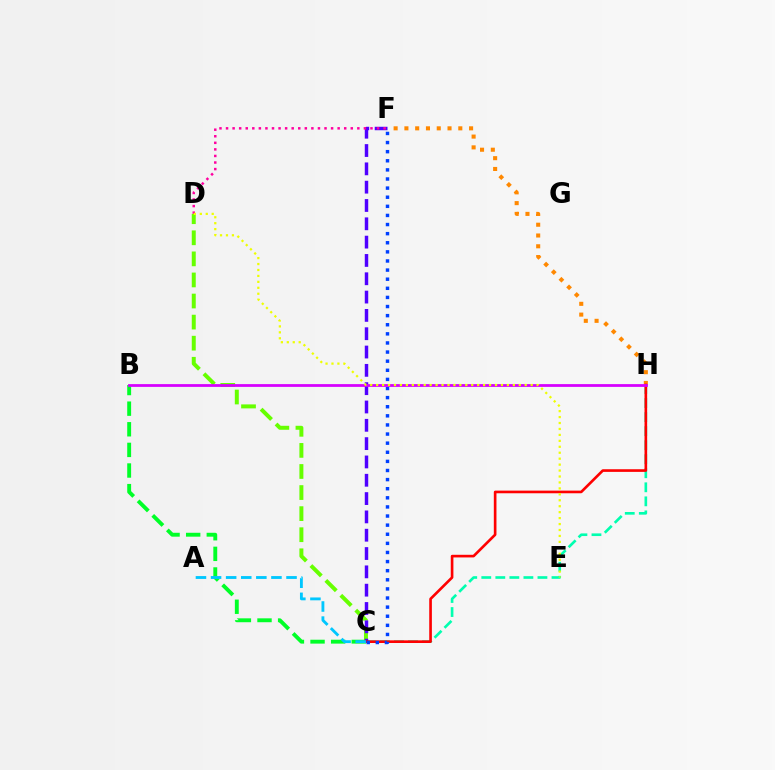{('C', 'D'): [{'color': '#66ff00', 'line_style': 'dashed', 'thickness': 2.86}], ('B', 'C'): [{'color': '#00ff27', 'line_style': 'dashed', 'thickness': 2.8}], ('C', 'H'): [{'color': '#00ffaf', 'line_style': 'dashed', 'thickness': 1.91}, {'color': '#ff0000', 'line_style': 'solid', 'thickness': 1.9}], ('C', 'F'): [{'color': '#4f00ff', 'line_style': 'dashed', 'thickness': 2.49}, {'color': '#003fff', 'line_style': 'dotted', 'thickness': 2.47}], ('F', 'H'): [{'color': '#ff8800', 'line_style': 'dotted', 'thickness': 2.93}], ('D', 'F'): [{'color': '#ff00a0', 'line_style': 'dotted', 'thickness': 1.78}], ('B', 'H'): [{'color': '#d600ff', 'line_style': 'solid', 'thickness': 2.0}], ('A', 'C'): [{'color': '#00c7ff', 'line_style': 'dashed', 'thickness': 2.05}], ('D', 'E'): [{'color': '#eeff00', 'line_style': 'dotted', 'thickness': 1.61}]}